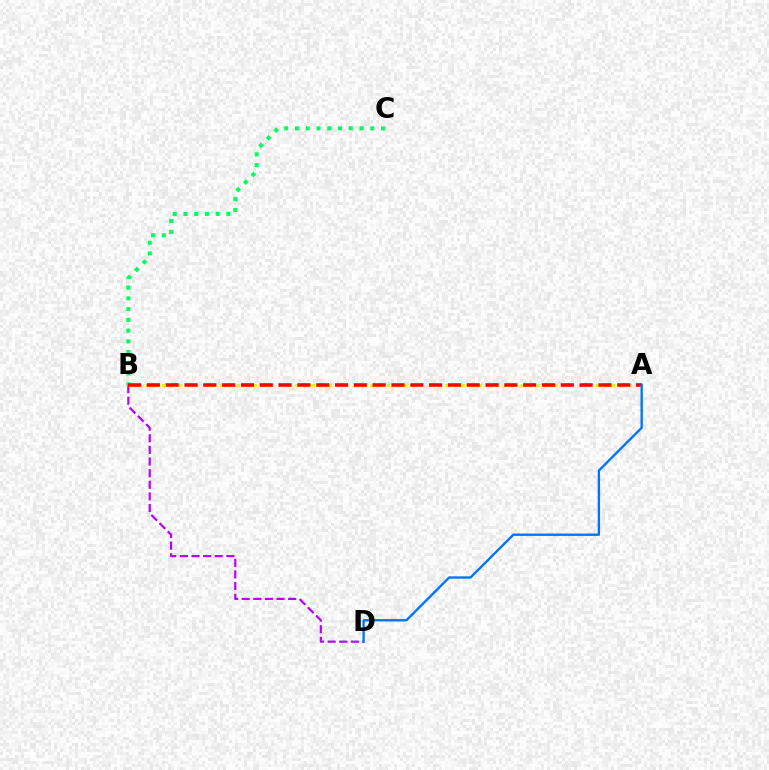{('B', 'D'): [{'color': '#b900ff', 'line_style': 'dashed', 'thickness': 1.58}], ('B', 'C'): [{'color': '#00ff5c', 'line_style': 'dotted', 'thickness': 2.92}], ('A', 'B'): [{'color': '#d1ff00', 'line_style': 'dotted', 'thickness': 2.27}, {'color': '#ff0000', 'line_style': 'dashed', 'thickness': 2.56}], ('A', 'D'): [{'color': '#0074ff', 'line_style': 'solid', 'thickness': 1.69}]}